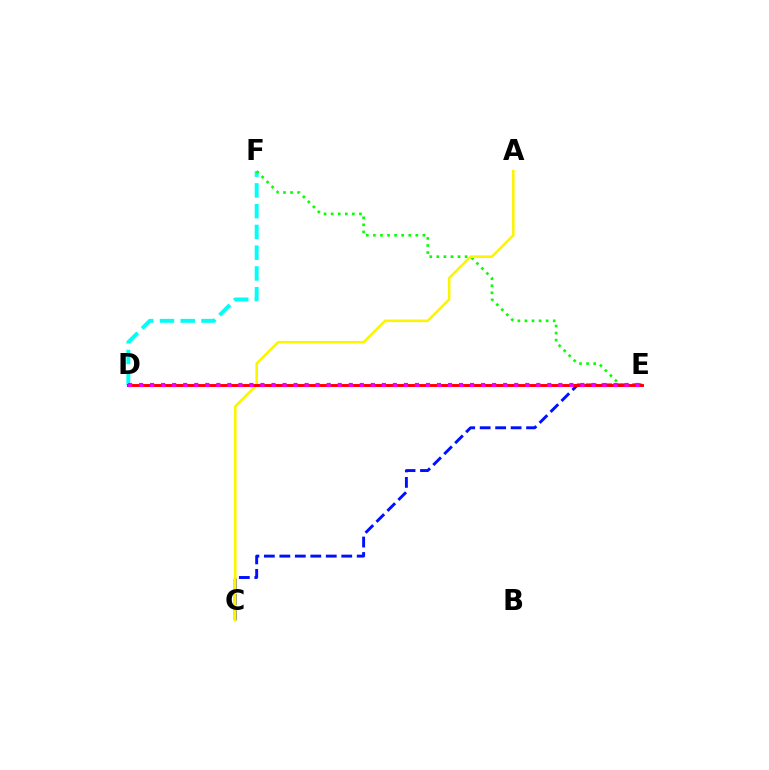{('D', 'F'): [{'color': '#00fff6', 'line_style': 'dashed', 'thickness': 2.82}], ('E', 'F'): [{'color': '#08ff00', 'line_style': 'dotted', 'thickness': 1.92}], ('C', 'E'): [{'color': '#0010ff', 'line_style': 'dashed', 'thickness': 2.1}], ('A', 'C'): [{'color': '#fcf500', 'line_style': 'solid', 'thickness': 1.85}], ('D', 'E'): [{'color': '#ff0000', 'line_style': 'solid', 'thickness': 2.12}, {'color': '#ee00ff', 'line_style': 'dotted', 'thickness': 3.0}]}